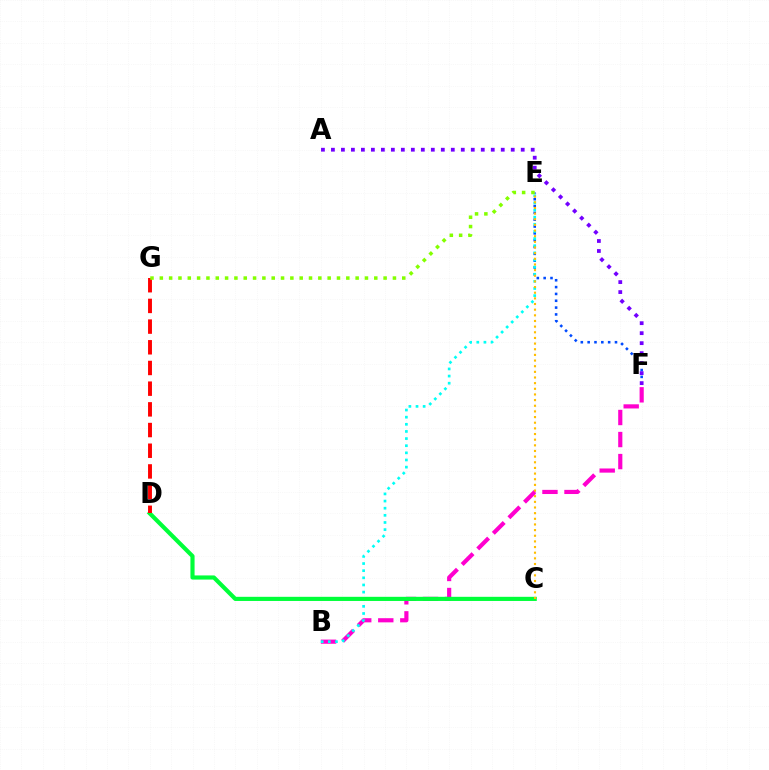{('B', 'F'): [{'color': '#ff00cf', 'line_style': 'dashed', 'thickness': 2.99}], ('E', 'F'): [{'color': '#004bff', 'line_style': 'dotted', 'thickness': 1.86}], ('B', 'E'): [{'color': '#00fff6', 'line_style': 'dotted', 'thickness': 1.94}], ('C', 'D'): [{'color': '#00ff39', 'line_style': 'solid', 'thickness': 2.98}], ('A', 'F'): [{'color': '#7200ff', 'line_style': 'dotted', 'thickness': 2.71}], ('D', 'G'): [{'color': '#ff0000', 'line_style': 'dashed', 'thickness': 2.81}], ('C', 'E'): [{'color': '#ffbd00', 'line_style': 'dotted', 'thickness': 1.54}], ('E', 'G'): [{'color': '#84ff00', 'line_style': 'dotted', 'thickness': 2.53}]}